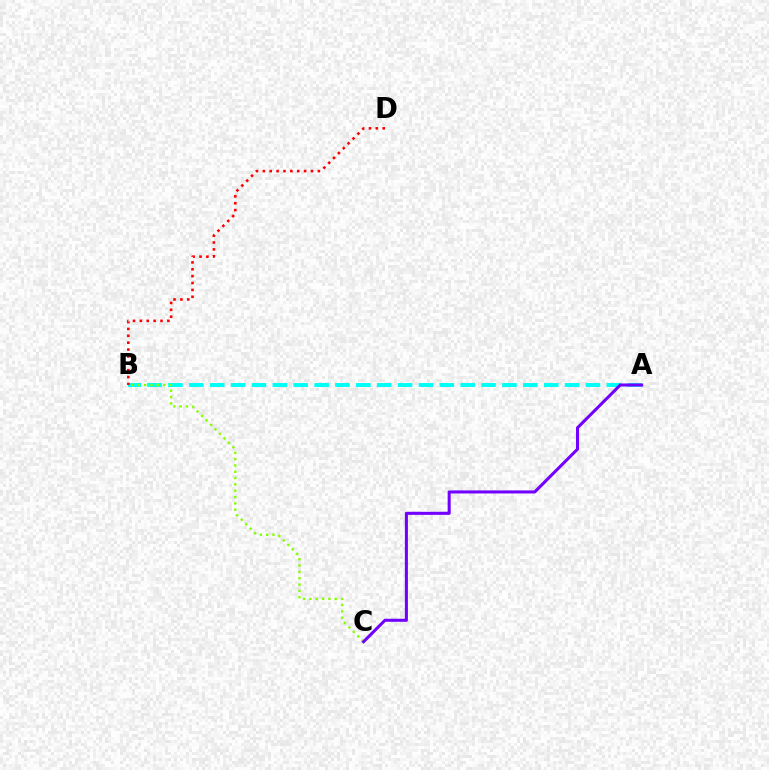{('A', 'B'): [{'color': '#00fff6', 'line_style': 'dashed', 'thickness': 2.84}], ('B', 'D'): [{'color': '#ff0000', 'line_style': 'dotted', 'thickness': 1.87}], ('B', 'C'): [{'color': '#84ff00', 'line_style': 'dotted', 'thickness': 1.72}], ('A', 'C'): [{'color': '#7200ff', 'line_style': 'solid', 'thickness': 2.2}]}